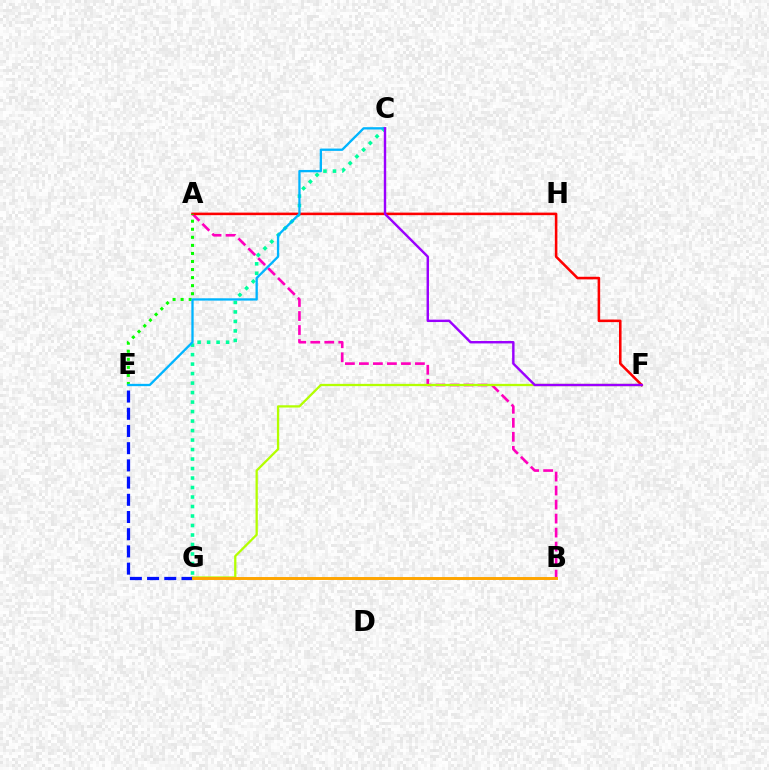{('C', 'G'): [{'color': '#00ff9d', 'line_style': 'dotted', 'thickness': 2.58}], ('A', 'B'): [{'color': '#ff00bd', 'line_style': 'dashed', 'thickness': 1.9}], ('F', 'G'): [{'color': '#b3ff00', 'line_style': 'solid', 'thickness': 1.64}], ('A', 'F'): [{'color': '#ff0000', 'line_style': 'solid', 'thickness': 1.84}], ('A', 'E'): [{'color': '#08ff00', 'line_style': 'dotted', 'thickness': 2.19}], ('E', 'G'): [{'color': '#0010ff', 'line_style': 'dashed', 'thickness': 2.34}], ('C', 'E'): [{'color': '#00b5ff', 'line_style': 'solid', 'thickness': 1.67}], ('C', 'F'): [{'color': '#9b00ff', 'line_style': 'solid', 'thickness': 1.74}], ('B', 'G'): [{'color': '#ffa500', 'line_style': 'solid', 'thickness': 2.12}]}